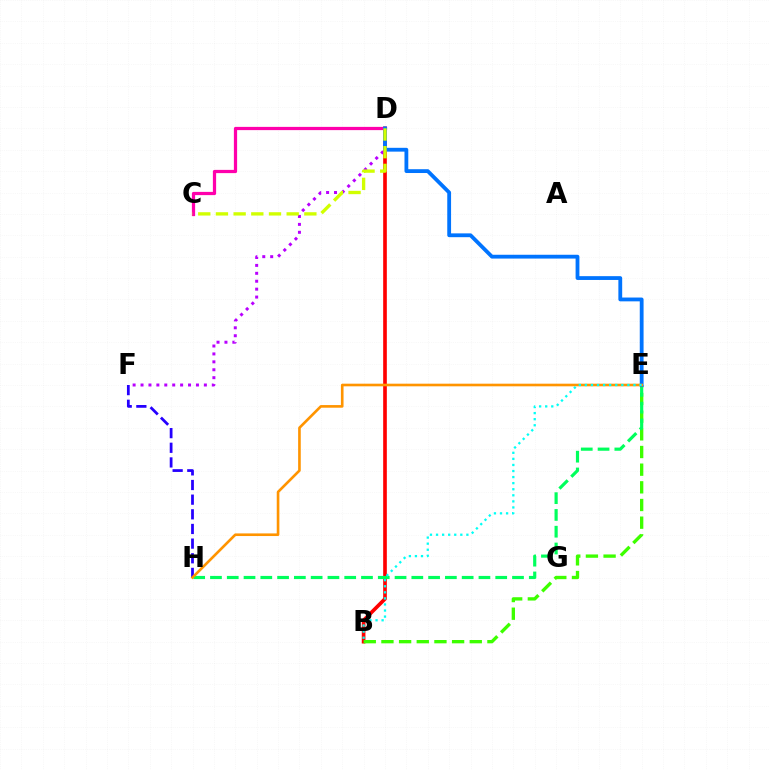{('B', 'D'): [{'color': '#ff0000', 'line_style': 'solid', 'thickness': 2.63}], ('D', 'F'): [{'color': '#b900ff', 'line_style': 'dotted', 'thickness': 2.15}], ('F', 'H'): [{'color': '#2500ff', 'line_style': 'dashed', 'thickness': 1.99}], ('B', 'E'): [{'color': '#3dff00', 'line_style': 'dashed', 'thickness': 2.4}, {'color': '#00fff6', 'line_style': 'dotted', 'thickness': 1.65}], ('E', 'H'): [{'color': '#00ff5c', 'line_style': 'dashed', 'thickness': 2.28}, {'color': '#ff9400', 'line_style': 'solid', 'thickness': 1.9}], ('C', 'D'): [{'color': '#ff00ac', 'line_style': 'solid', 'thickness': 2.33}, {'color': '#d1ff00', 'line_style': 'dashed', 'thickness': 2.4}], ('D', 'E'): [{'color': '#0074ff', 'line_style': 'solid', 'thickness': 2.74}]}